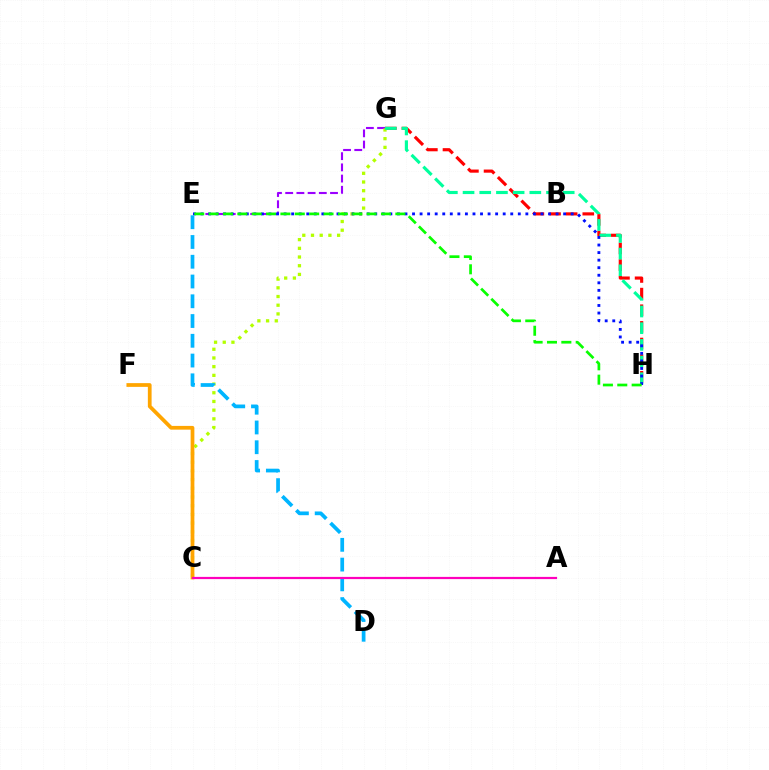{('G', 'H'): [{'color': '#ff0000', 'line_style': 'dashed', 'thickness': 2.26}, {'color': '#00ff9d', 'line_style': 'dashed', 'thickness': 2.27}], ('E', 'G'): [{'color': '#9b00ff', 'line_style': 'dashed', 'thickness': 1.52}], ('C', 'G'): [{'color': '#b3ff00', 'line_style': 'dotted', 'thickness': 2.36}], ('E', 'H'): [{'color': '#0010ff', 'line_style': 'dotted', 'thickness': 2.05}, {'color': '#08ff00', 'line_style': 'dashed', 'thickness': 1.95}], ('D', 'E'): [{'color': '#00b5ff', 'line_style': 'dashed', 'thickness': 2.68}], ('C', 'F'): [{'color': '#ffa500', 'line_style': 'solid', 'thickness': 2.69}], ('A', 'C'): [{'color': '#ff00bd', 'line_style': 'solid', 'thickness': 1.59}]}